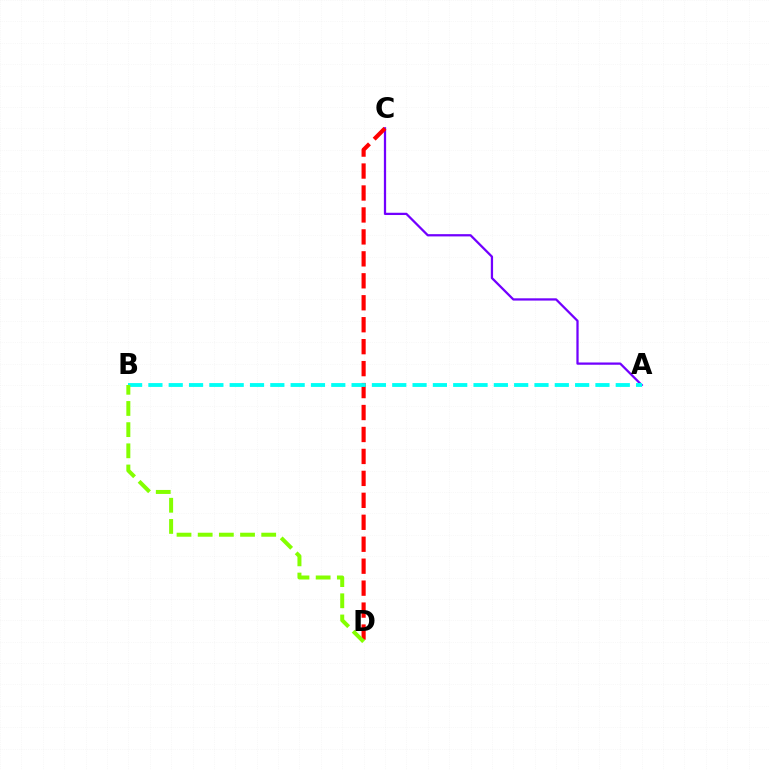{('A', 'C'): [{'color': '#7200ff', 'line_style': 'solid', 'thickness': 1.63}], ('C', 'D'): [{'color': '#ff0000', 'line_style': 'dashed', 'thickness': 2.98}], ('A', 'B'): [{'color': '#00fff6', 'line_style': 'dashed', 'thickness': 2.76}], ('B', 'D'): [{'color': '#84ff00', 'line_style': 'dashed', 'thickness': 2.88}]}